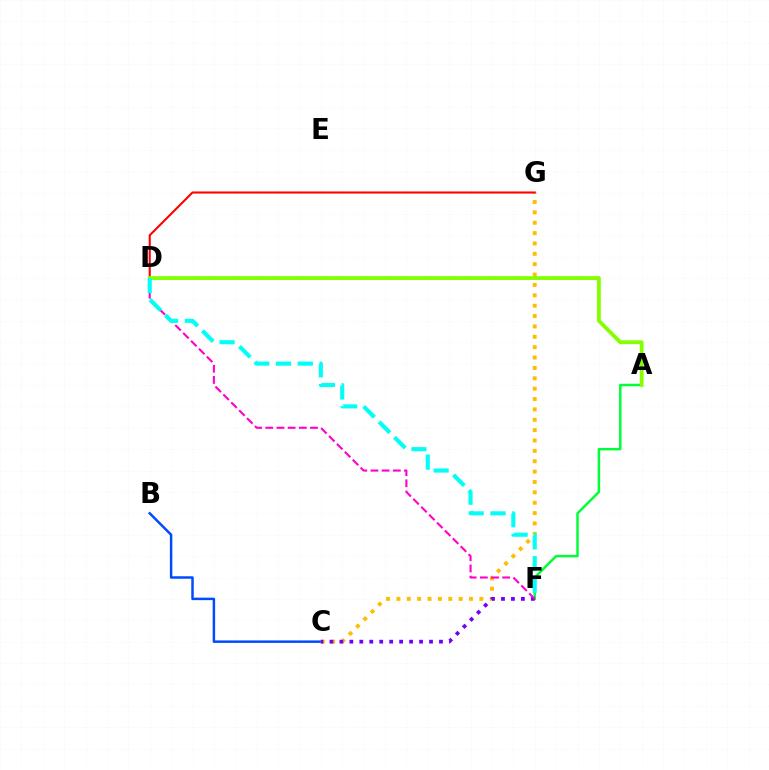{('B', 'C'): [{'color': '#004bff', 'line_style': 'solid', 'thickness': 1.79}], ('A', 'F'): [{'color': '#00ff39', 'line_style': 'solid', 'thickness': 1.79}], ('C', 'G'): [{'color': '#ffbd00', 'line_style': 'dotted', 'thickness': 2.82}], ('C', 'F'): [{'color': '#7200ff', 'line_style': 'dotted', 'thickness': 2.71}], ('D', 'G'): [{'color': '#ff0000', 'line_style': 'solid', 'thickness': 1.5}], ('D', 'F'): [{'color': '#ff00cf', 'line_style': 'dashed', 'thickness': 1.52}, {'color': '#00fff6', 'line_style': 'dashed', 'thickness': 2.96}], ('A', 'D'): [{'color': '#84ff00', 'line_style': 'solid', 'thickness': 2.75}]}